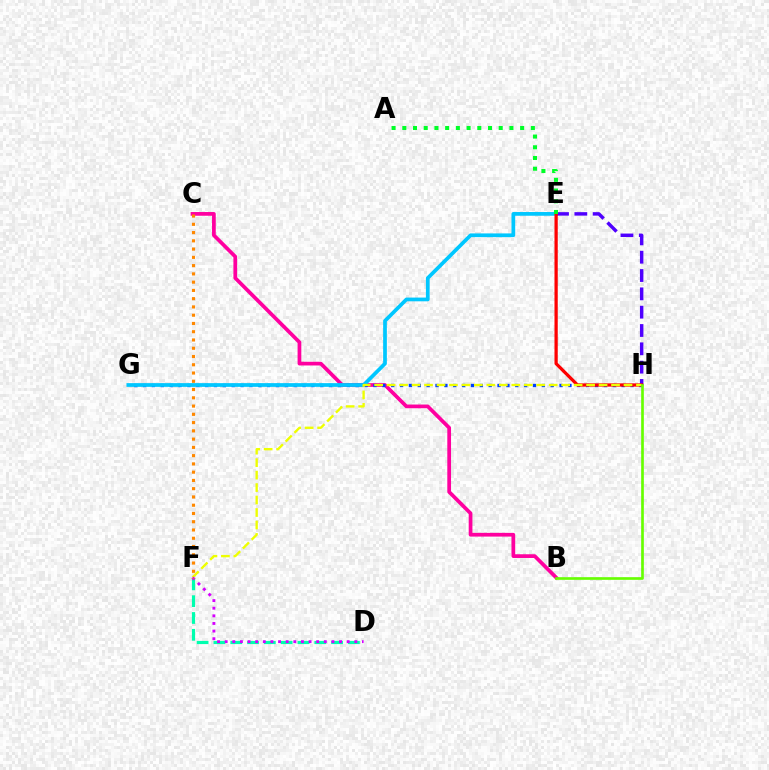{('B', 'C'): [{'color': '#ff00a0', 'line_style': 'solid', 'thickness': 2.68}], ('G', 'H'): [{'color': '#003fff', 'line_style': 'dotted', 'thickness': 2.41}], ('E', 'G'): [{'color': '#00c7ff', 'line_style': 'solid', 'thickness': 2.69}], ('D', 'F'): [{'color': '#00ffaf', 'line_style': 'dashed', 'thickness': 2.28}, {'color': '#d600ff', 'line_style': 'dotted', 'thickness': 2.07}], ('E', 'H'): [{'color': '#4f00ff', 'line_style': 'dashed', 'thickness': 2.49}, {'color': '#ff0000', 'line_style': 'solid', 'thickness': 2.34}], ('F', 'H'): [{'color': '#eeff00', 'line_style': 'dashed', 'thickness': 1.69}], ('C', 'F'): [{'color': '#ff8800', 'line_style': 'dotted', 'thickness': 2.24}], ('A', 'E'): [{'color': '#00ff27', 'line_style': 'dotted', 'thickness': 2.91}], ('B', 'H'): [{'color': '#66ff00', 'line_style': 'solid', 'thickness': 1.92}]}